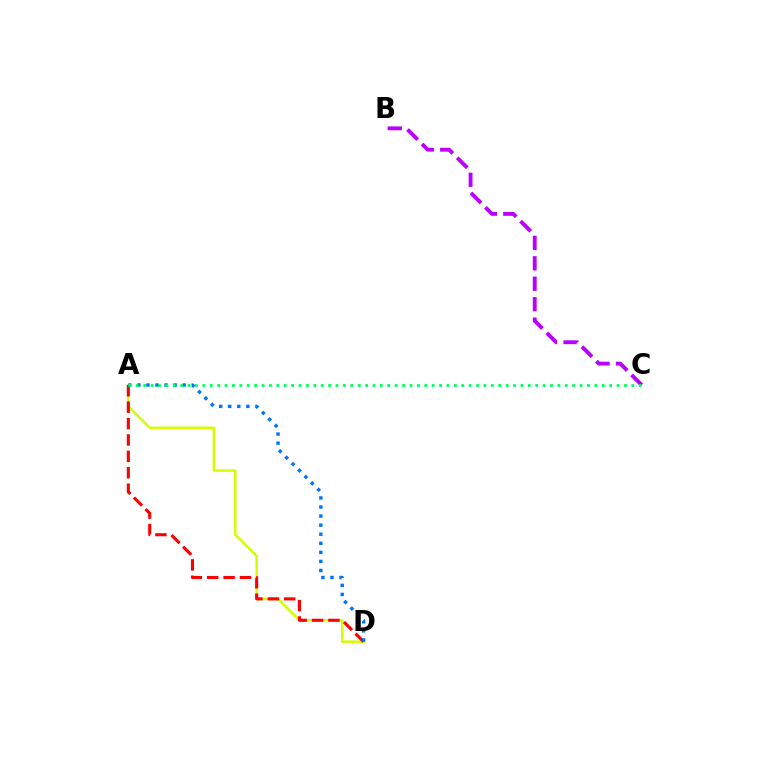{('A', 'D'): [{'color': '#d1ff00', 'line_style': 'solid', 'thickness': 1.79}, {'color': '#ff0000', 'line_style': 'dashed', 'thickness': 2.23}, {'color': '#0074ff', 'line_style': 'dotted', 'thickness': 2.46}], ('B', 'C'): [{'color': '#b900ff', 'line_style': 'dashed', 'thickness': 2.78}], ('A', 'C'): [{'color': '#00ff5c', 'line_style': 'dotted', 'thickness': 2.01}]}